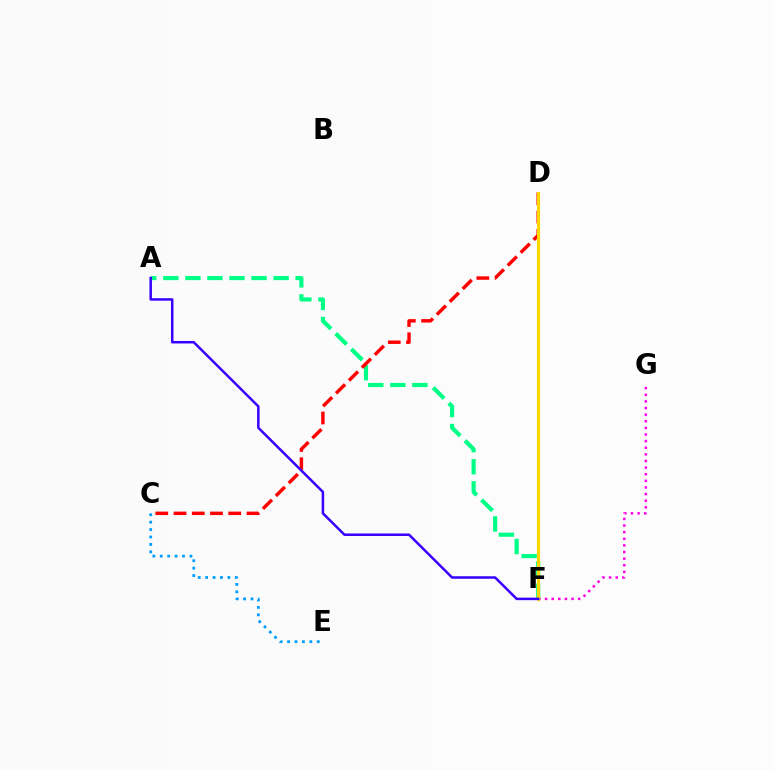{('D', 'F'): [{'color': '#4fff00', 'line_style': 'dashed', 'thickness': 1.99}, {'color': '#ffd500', 'line_style': 'solid', 'thickness': 2.21}], ('F', 'G'): [{'color': '#ff00ed', 'line_style': 'dotted', 'thickness': 1.8}], ('A', 'F'): [{'color': '#00ff86', 'line_style': 'dashed', 'thickness': 3.0}, {'color': '#3700ff', 'line_style': 'solid', 'thickness': 1.8}], ('C', 'D'): [{'color': '#ff0000', 'line_style': 'dashed', 'thickness': 2.48}], ('C', 'E'): [{'color': '#009eff', 'line_style': 'dotted', 'thickness': 2.02}]}